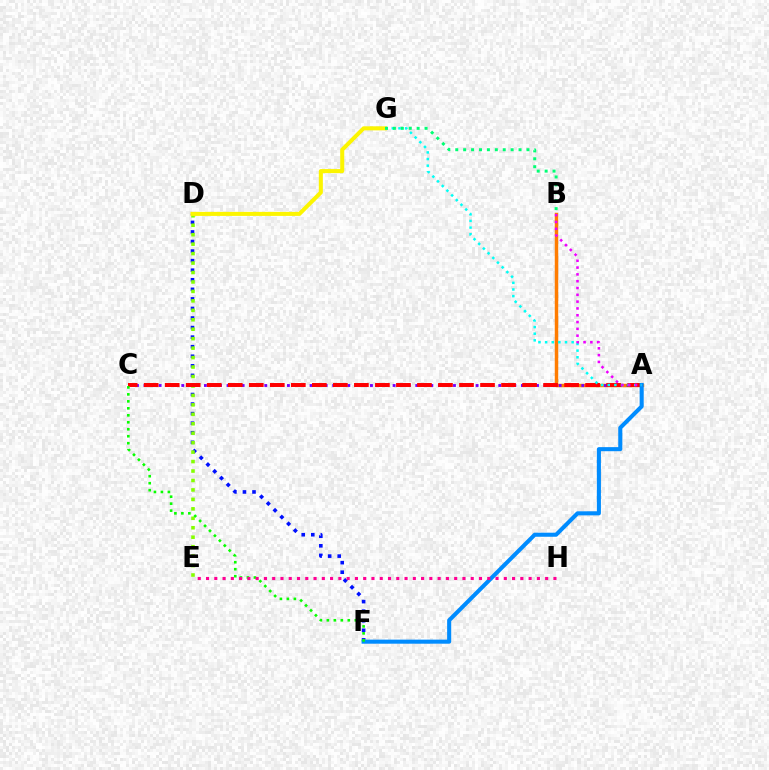{('A', 'B'): [{'color': '#ff7c00', 'line_style': 'solid', 'thickness': 2.5}, {'color': '#ee00ff', 'line_style': 'dotted', 'thickness': 1.85}], ('D', 'F'): [{'color': '#0010ff', 'line_style': 'dotted', 'thickness': 2.6}], ('D', 'E'): [{'color': '#84ff00', 'line_style': 'dotted', 'thickness': 2.57}], ('A', 'C'): [{'color': '#7200ff', 'line_style': 'dotted', 'thickness': 2.05}, {'color': '#ff0000', 'line_style': 'dashed', 'thickness': 2.86}], ('A', 'F'): [{'color': '#008cff', 'line_style': 'solid', 'thickness': 2.93}], ('A', 'G'): [{'color': '#00fff6', 'line_style': 'dotted', 'thickness': 1.8}], ('D', 'G'): [{'color': '#fcf500', 'line_style': 'solid', 'thickness': 2.91}], ('B', 'G'): [{'color': '#00ff74', 'line_style': 'dotted', 'thickness': 2.15}], ('C', 'F'): [{'color': '#08ff00', 'line_style': 'dotted', 'thickness': 1.9}], ('E', 'H'): [{'color': '#ff0094', 'line_style': 'dotted', 'thickness': 2.25}]}